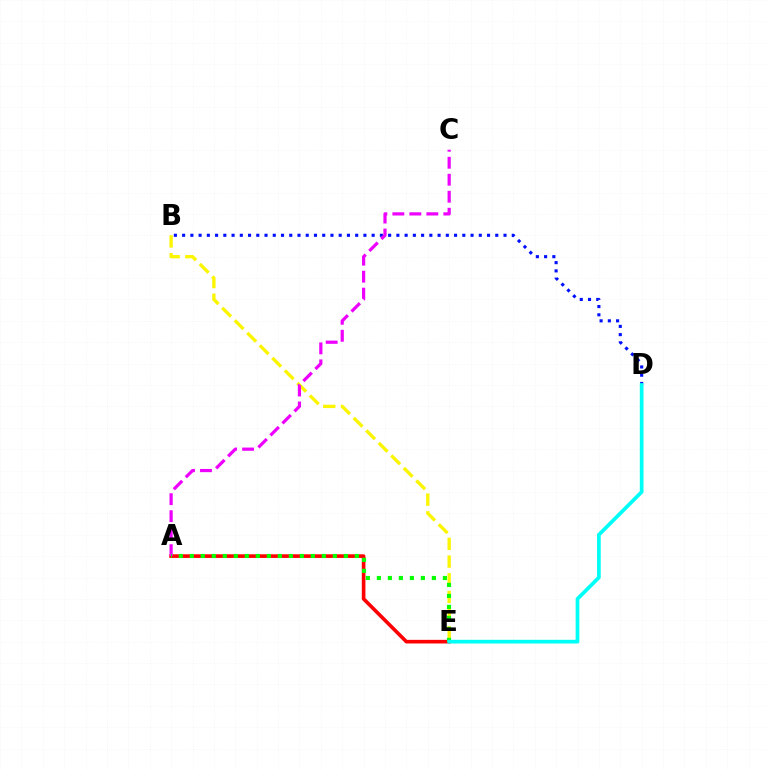{('B', 'D'): [{'color': '#0010ff', 'line_style': 'dotted', 'thickness': 2.24}], ('B', 'E'): [{'color': '#fcf500', 'line_style': 'dashed', 'thickness': 2.41}], ('A', 'E'): [{'color': '#ff0000', 'line_style': 'solid', 'thickness': 2.61}, {'color': '#08ff00', 'line_style': 'dotted', 'thickness': 2.99}], ('A', 'C'): [{'color': '#ee00ff', 'line_style': 'dashed', 'thickness': 2.31}], ('D', 'E'): [{'color': '#00fff6', 'line_style': 'solid', 'thickness': 2.67}]}